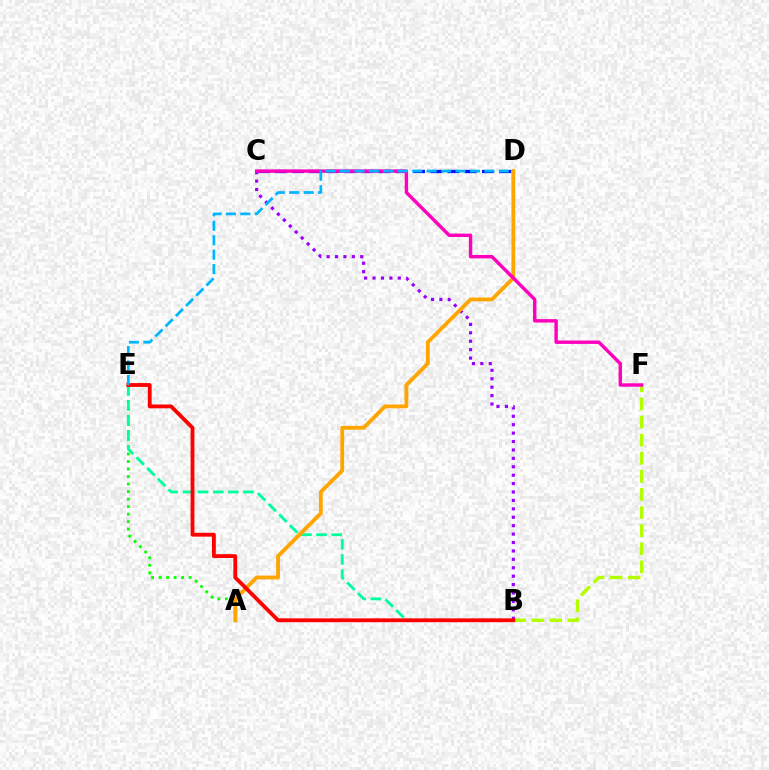{('A', 'E'): [{'color': '#08ff00', 'line_style': 'dotted', 'thickness': 2.04}], ('B', 'F'): [{'color': '#b3ff00', 'line_style': 'dashed', 'thickness': 2.46}], ('B', 'E'): [{'color': '#00ff9d', 'line_style': 'dashed', 'thickness': 2.06}, {'color': '#ff0000', 'line_style': 'solid', 'thickness': 2.76}], ('C', 'D'): [{'color': '#0010ff', 'line_style': 'dashed', 'thickness': 2.35}], ('B', 'C'): [{'color': '#9b00ff', 'line_style': 'dotted', 'thickness': 2.29}], ('A', 'D'): [{'color': '#ffa500', 'line_style': 'solid', 'thickness': 2.76}], ('C', 'F'): [{'color': '#ff00bd', 'line_style': 'solid', 'thickness': 2.46}], ('D', 'E'): [{'color': '#00b5ff', 'line_style': 'dashed', 'thickness': 1.96}]}